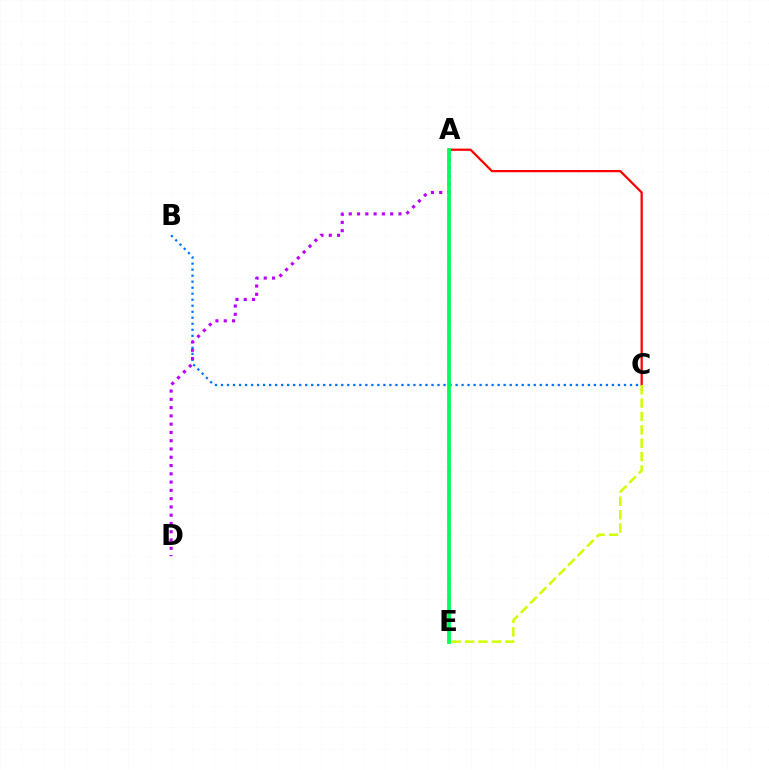{('B', 'C'): [{'color': '#0074ff', 'line_style': 'dotted', 'thickness': 1.63}], ('A', 'C'): [{'color': '#ff0000', 'line_style': 'solid', 'thickness': 1.63}], ('A', 'D'): [{'color': '#b900ff', 'line_style': 'dotted', 'thickness': 2.25}], ('A', 'E'): [{'color': '#00ff5c', 'line_style': 'solid', 'thickness': 2.72}], ('C', 'E'): [{'color': '#d1ff00', 'line_style': 'dashed', 'thickness': 1.82}]}